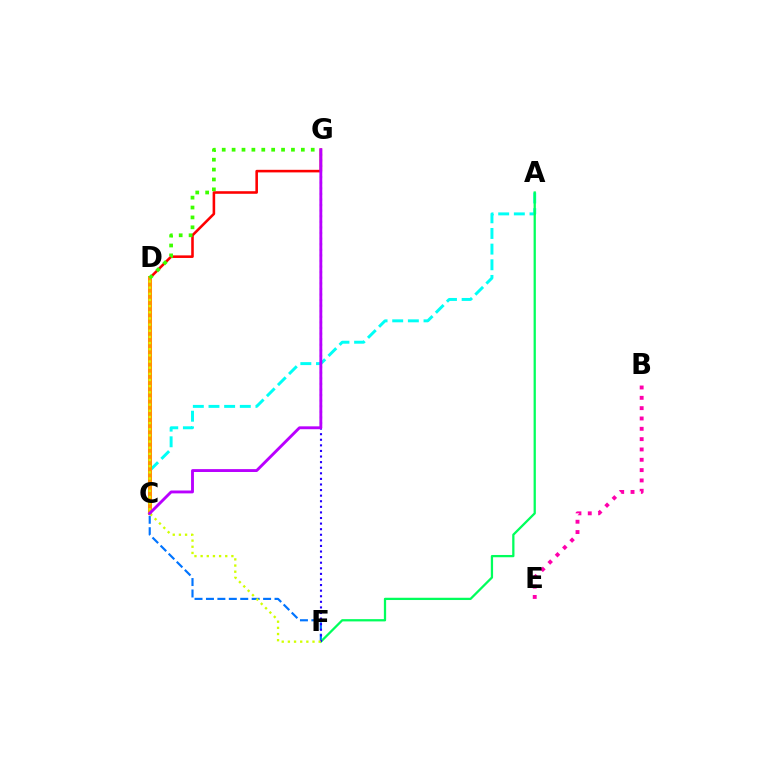{('D', 'G'): [{'color': '#ff0000', 'line_style': 'solid', 'thickness': 1.86}, {'color': '#3dff00', 'line_style': 'dotted', 'thickness': 2.69}], ('A', 'C'): [{'color': '#00fff6', 'line_style': 'dashed', 'thickness': 2.13}], ('B', 'E'): [{'color': '#ff00ac', 'line_style': 'dotted', 'thickness': 2.81}], ('C', 'D'): [{'color': '#ff9400', 'line_style': 'solid', 'thickness': 2.9}], ('C', 'F'): [{'color': '#0074ff', 'line_style': 'dashed', 'thickness': 1.55}], ('A', 'F'): [{'color': '#00ff5c', 'line_style': 'solid', 'thickness': 1.63}], ('F', 'G'): [{'color': '#2500ff', 'line_style': 'dotted', 'thickness': 1.52}], ('D', 'F'): [{'color': '#d1ff00', 'line_style': 'dotted', 'thickness': 1.67}], ('C', 'G'): [{'color': '#b900ff', 'line_style': 'solid', 'thickness': 2.07}]}